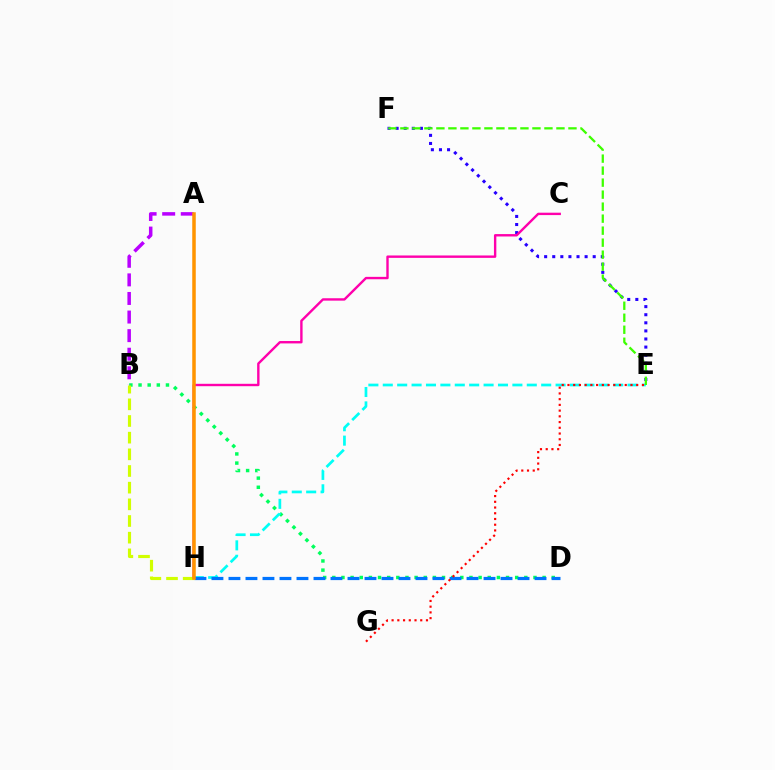{('E', 'F'): [{'color': '#2500ff', 'line_style': 'dotted', 'thickness': 2.2}, {'color': '#3dff00', 'line_style': 'dashed', 'thickness': 1.63}], ('B', 'D'): [{'color': '#00ff5c', 'line_style': 'dotted', 'thickness': 2.48}], ('E', 'H'): [{'color': '#00fff6', 'line_style': 'dashed', 'thickness': 1.96}], ('D', 'H'): [{'color': '#0074ff', 'line_style': 'dashed', 'thickness': 2.31}], ('B', 'H'): [{'color': '#d1ff00', 'line_style': 'dashed', 'thickness': 2.26}], ('A', 'B'): [{'color': '#b900ff', 'line_style': 'dashed', 'thickness': 2.52}], ('C', 'H'): [{'color': '#ff00ac', 'line_style': 'solid', 'thickness': 1.72}], ('A', 'H'): [{'color': '#ff9400', 'line_style': 'solid', 'thickness': 2.53}], ('E', 'G'): [{'color': '#ff0000', 'line_style': 'dotted', 'thickness': 1.56}]}